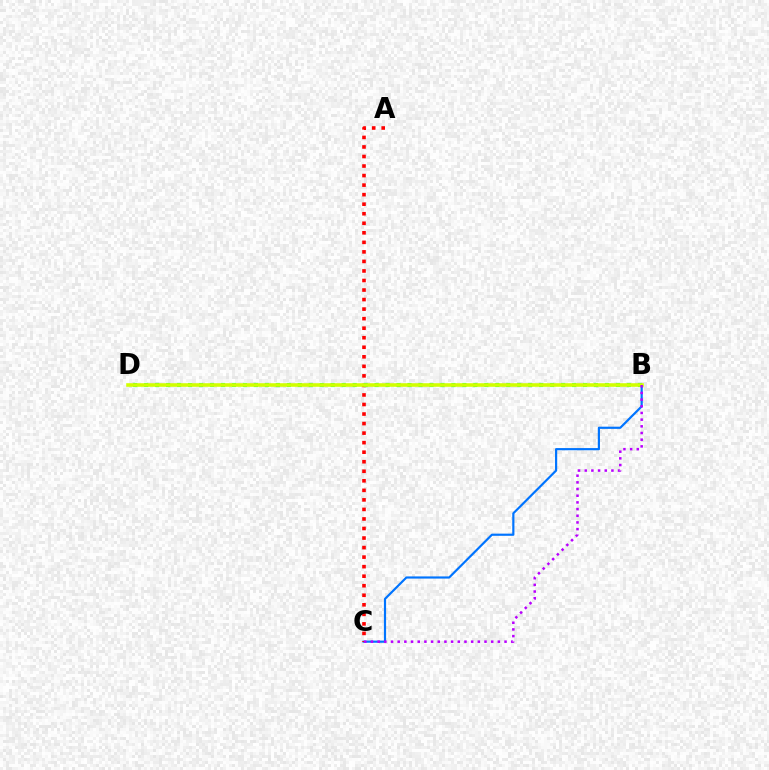{('B', 'C'): [{'color': '#0074ff', 'line_style': 'solid', 'thickness': 1.57}, {'color': '#b900ff', 'line_style': 'dotted', 'thickness': 1.81}], ('A', 'C'): [{'color': '#ff0000', 'line_style': 'dotted', 'thickness': 2.59}], ('B', 'D'): [{'color': '#00ff5c', 'line_style': 'dotted', 'thickness': 2.98}, {'color': '#d1ff00', 'line_style': 'solid', 'thickness': 2.58}]}